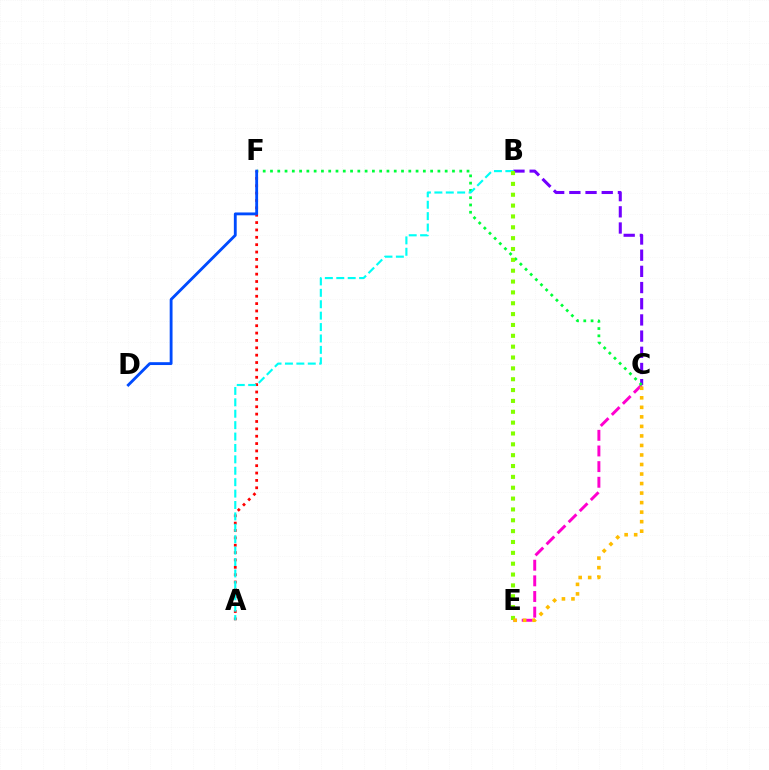{('B', 'C'): [{'color': '#7200ff', 'line_style': 'dashed', 'thickness': 2.2}], ('C', 'E'): [{'color': '#ff00cf', 'line_style': 'dashed', 'thickness': 2.13}, {'color': '#ffbd00', 'line_style': 'dotted', 'thickness': 2.59}], ('A', 'F'): [{'color': '#ff0000', 'line_style': 'dotted', 'thickness': 2.0}], ('C', 'F'): [{'color': '#00ff39', 'line_style': 'dotted', 'thickness': 1.98}], ('D', 'F'): [{'color': '#004bff', 'line_style': 'solid', 'thickness': 2.05}], ('A', 'B'): [{'color': '#00fff6', 'line_style': 'dashed', 'thickness': 1.55}], ('B', 'E'): [{'color': '#84ff00', 'line_style': 'dotted', 'thickness': 2.95}]}